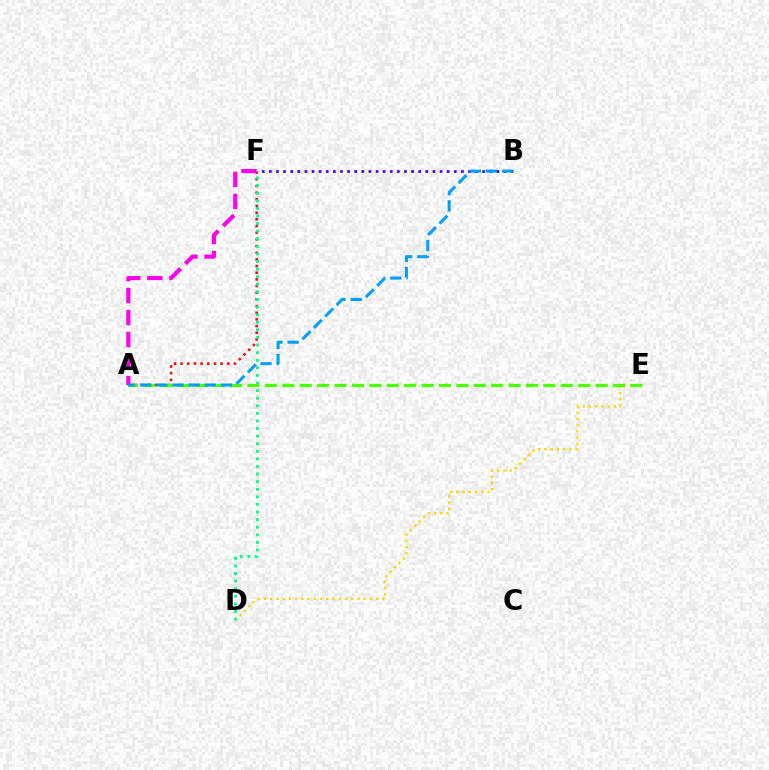{('D', 'E'): [{'color': '#ffd500', 'line_style': 'dotted', 'thickness': 1.69}], ('B', 'F'): [{'color': '#3700ff', 'line_style': 'dotted', 'thickness': 1.93}], ('A', 'F'): [{'color': '#ff0000', 'line_style': 'dotted', 'thickness': 1.81}, {'color': '#ff00ed', 'line_style': 'dashed', 'thickness': 2.99}], ('D', 'F'): [{'color': '#00ff86', 'line_style': 'dotted', 'thickness': 2.06}], ('A', 'E'): [{'color': '#4fff00', 'line_style': 'dashed', 'thickness': 2.36}], ('A', 'B'): [{'color': '#009eff', 'line_style': 'dashed', 'thickness': 2.19}]}